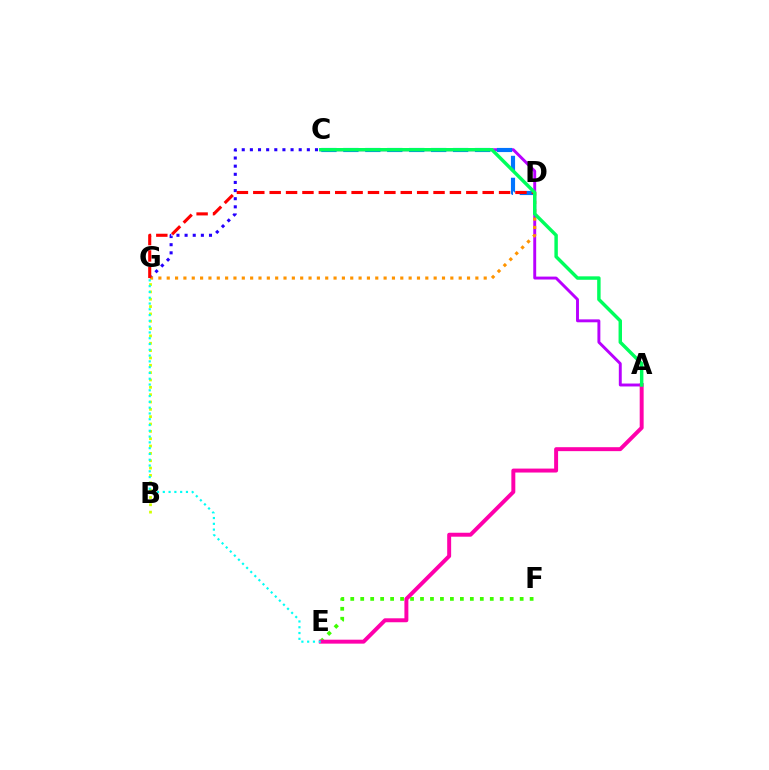{('C', 'G'): [{'color': '#2500ff', 'line_style': 'dotted', 'thickness': 2.21}], ('E', 'F'): [{'color': '#3dff00', 'line_style': 'dotted', 'thickness': 2.71}], ('A', 'C'): [{'color': '#b900ff', 'line_style': 'solid', 'thickness': 2.1}, {'color': '#00ff5c', 'line_style': 'solid', 'thickness': 2.48}], ('C', 'D'): [{'color': '#0074ff', 'line_style': 'dashed', 'thickness': 2.98}], ('D', 'G'): [{'color': '#ff9400', 'line_style': 'dotted', 'thickness': 2.27}, {'color': '#ff0000', 'line_style': 'dashed', 'thickness': 2.23}], ('B', 'G'): [{'color': '#d1ff00', 'line_style': 'dotted', 'thickness': 1.99}], ('A', 'E'): [{'color': '#ff00ac', 'line_style': 'solid', 'thickness': 2.85}], ('E', 'G'): [{'color': '#00fff6', 'line_style': 'dotted', 'thickness': 1.57}]}